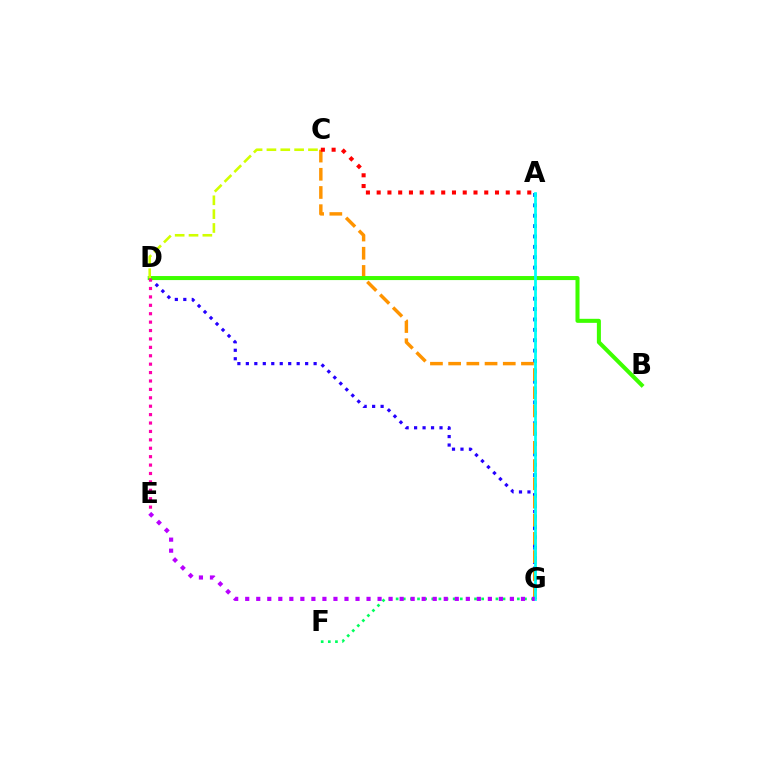{('A', 'G'): [{'color': '#0074ff', 'line_style': 'dotted', 'thickness': 2.82}, {'color': '#00fff6', 'line_style': 'solid', 'thickness': 1.99}], ('D', 'G'): [{'color': '#2500ff', 'line_style': 'dotted', 'thickness': 2.3}], ('C', 'G'): [{'color': '#ff9400', 'line_style': 'dashed', 'thickness': 2.47}], ('B', 'D'): [{'color': '#3dff00', 'line_style': 'solid', 'thickness': 2.91}], ('C', 'D'): [{'color': '#d1ff00', 'line_style': 'dashed', 'thickness': 1.88}], ('F', 'G'): [{'color': '#00ff5c', 'line_style': 'dotted', 'thickness': 1.94}], ('D', 'E'): [{'color': '#ff00ac', 'line_style': 'dotted', 'thickness': 2.28}], ('A', 'C'): [{'color': '#ff0000', 'line_style': 'dotted', 'thickness': 2.92}], ('E', 'G'): [{'color': '#b900ff', 'line_style': 'dotted', 'thickness': 3.0}]}